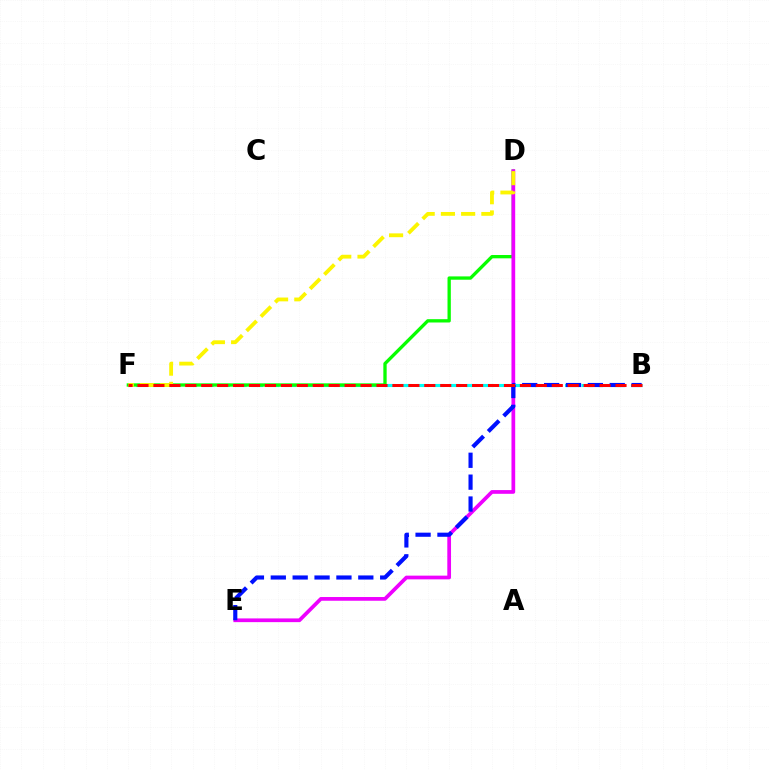{('B', 'F'): [{'color': '#00fff6', 'line_style': 'dashed', 'thickness': 2.24}, {'color': '#ff0000', 'line_style': 'dashed', 'thickness': 2.16}], ('D', 'F'): [{'color': '#08ff00', 'line_style': 'solid', 'thickness': 2.39}, {'color': '#fcf500', 'line_style': 'dashed', 'thickness': 2.75}], ('D', 'E'): [{'color': '#ee00ff', 'line_style': 'solid', 'thickness': 2.68}], ('B', 'E'): [{'color': '#0010ff', 'line_style': 'dashed', 'thickness': 2.97}]}